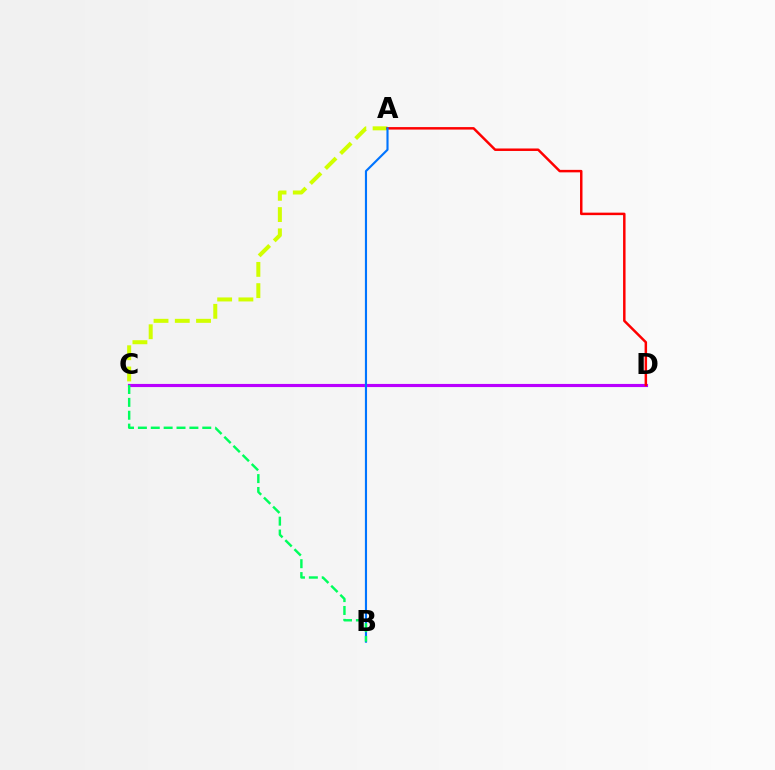{('A', 'C'): [{'color': '#d1ff00', 'line_style': 'dashed', 'thickness': 2.89}], ('C', 'D'): [{'color': '#b900ff', 'line_style': 'solid', 'thickness': 2.25}], ('A', 'D'): [{'color': '#ff0000', 'line_style': 'solid', 'thickness': 1.79}], ('A', 'B'): [{'color': '#0074ff', 'line_style': 'solid', 'thickness': 1.54}], ('B', 'C'): [{'color': '#00ff5c', 'line_style': 'dashed', 'thickness': 1.75}]}